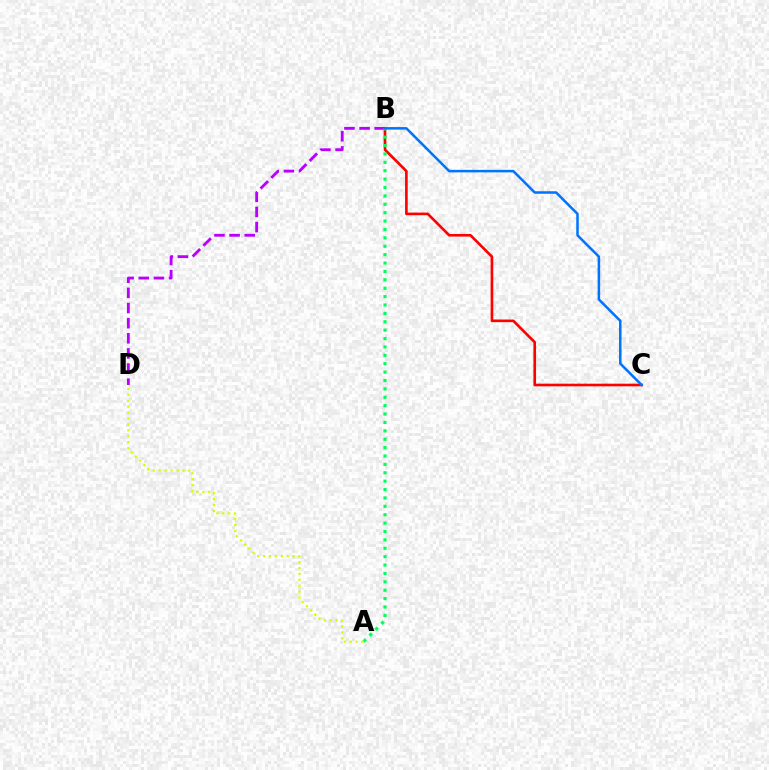{('B', 'D'): [{'color': '#b900ff', 'line_style': 'dashed', 'thickness': 2.06}], ('B', 'C'): [{'color': '#ff0000', 'line_style': 'solid', 'thickness': 1.9}, {'color': '#0074ff', 'line_style': 'solid', 'thickness': 1.81}], ('A', 'B'): [{'color': '#00ff5c', 'line_style': 'dotted', 'thickness': 2.28}], ('A', 'D'): [{'color': '#d1ff00', 'line_style': 'dotted', 'thickness': 1.61}]}